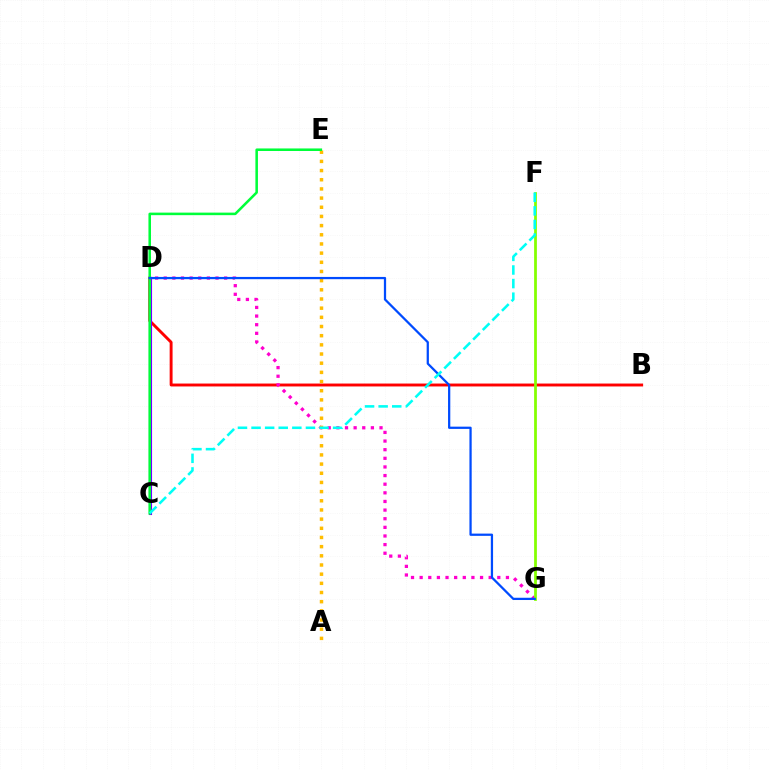{('B', 'D'): [{'color': '#ff0000', 'line_style': 'solid', 'thickness': 2.09}], ('D', 'G'): [{'color': '#ff00cf', 'line_style': 'dotted', 'thickness': 2.34}, {'color': '#004bff', 'line_style': 'solid', 'thickness': 1.62}], ('A', 'E'): [{'color': '#ffbd00', 'line_style': 'dotted', 'thickness': 2.49}], ('C', 'D'): [{'color': '#7200ff', 'line_style': 'solid', 'thickness': 2.24}], ('C', 'E'): [{'color': '#00ff39', 'line_style': 'solid', 'thickness': 1.84}], ('F', 'G'): [{'color': '#84ff00', 'line_style': 'solid', 'thickness': 1.98}], ('C', 'F'): [{'color': '#00fff6', 'line_style': 'dashed', 'thickness': 1.85}]}